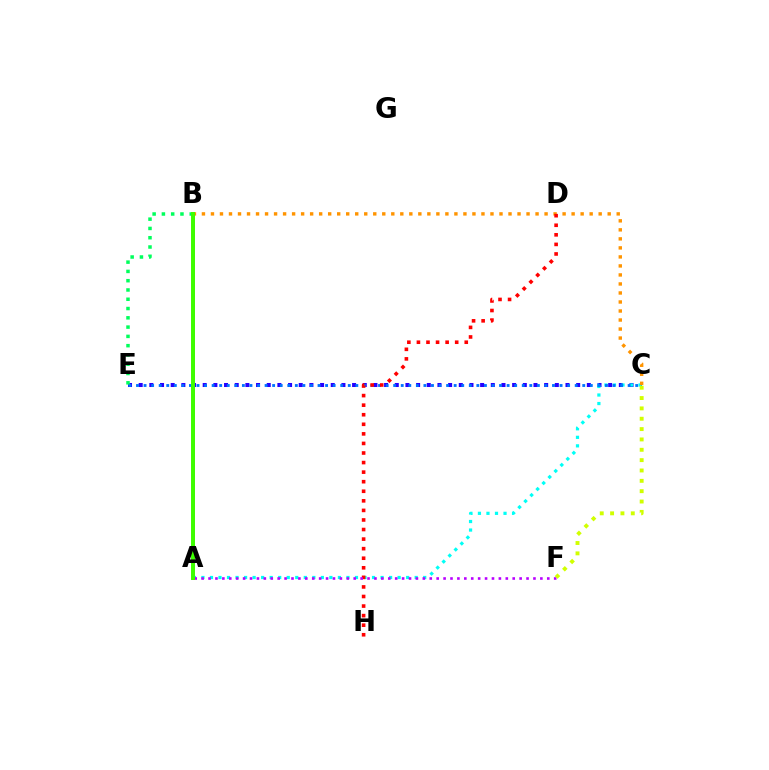{('C', 'E'): [{'color': '#2500ff', 'line_style': 'dotted', 'thickness': 2.9}, {'color': '#0074ff', 'line_style': 'dotted', 'thickness': 2.06}], ('A', 'C'): [{'color': '#00fff6', 'line_style': 'dotted', 'thickness': 2.32}], ('A', 'B'): [{'color': '#ff00ac', 'line_style': 'solid', 'thickness': 2.06}, {'color': '#3dff00', 'line_style': 'solid', 'thickness': 2.84}], ('B', 'C'): [{'color': '#ff9400', 'line_style': 'dotted', 'thickness': 2.45}], ('D', 'H'): [{'color': '#ff0000', 'line_style': 'dotted', 'thickness': 2.6}], ('A', 'F'): [{'color': '#b900ff', 'line_style': 'dotted', 'thickness': 1.88}], ('C', 'F'): [{'color': '#d1ff00', 'line_style': 'dotted', 'thickness': 2.81}], ('B', 'E'): [{'color': '#00ff5c', 'line_style': 'dotted', 'thickness': 2.52}]}